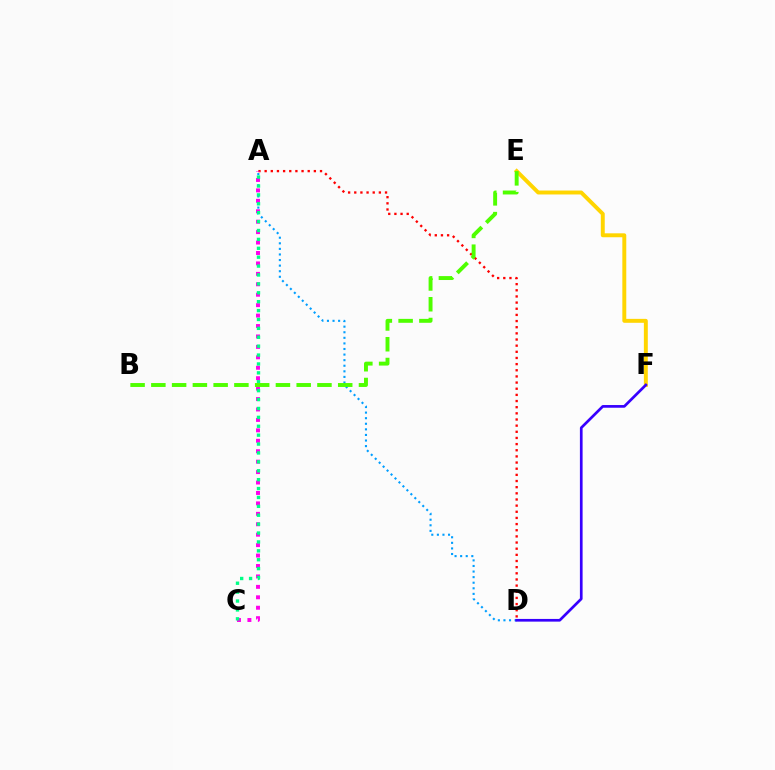{('E', 'F'): [{'color': '#ffd500', 'line_style': 'solid', 'thickness': 2.83}], ('A', 'D'): [{'color': '#009eff', 'line_style': 'dotted', 'thickness': 1.52}, {'color': '#ff0000', 'line_style': 'dotted', 'thickness': 1.67}], ('A', 'C'): [{'color': '#ff00ed', 'line_style': 'dotted', 'thickness': 2.83}, {'color': '#00ff86', 'line_style': 'dotted', 'thickness': 2.42}], ('B', 'E'): [{'color': '#4fff00', 'line_style': 'dashed', 'thickness': 2.82}], ('D', 'F'): [{'color': '#3700ff', 'line_style': 'solid', 'thickness': 1.94}]}